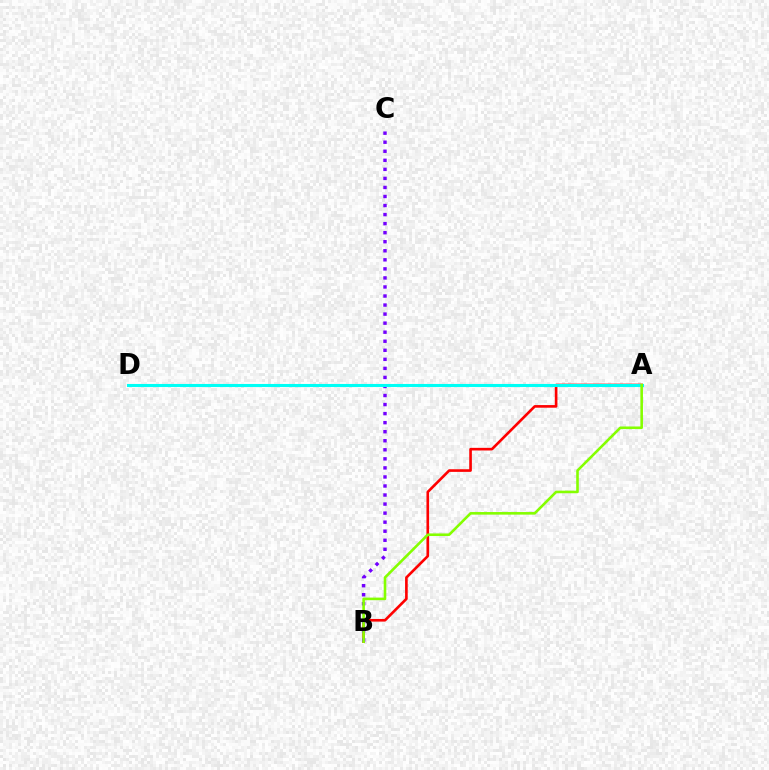{('A', 'B'): [{'color': '#ff0000', 'line_style': 'solid', 'thickness': 1.9}, {'color': '#84ff00', 'line_style': 'solid', 'thickness': 1.87}], ('B', 'C'): [{'color': '#7200ff', 'line_style': 'dotted', 'thickness': 2.46}], ('A', 'D'): [{'color': '#00fff6', 'line_style': 'solid', 'thickness': 2.22}]}